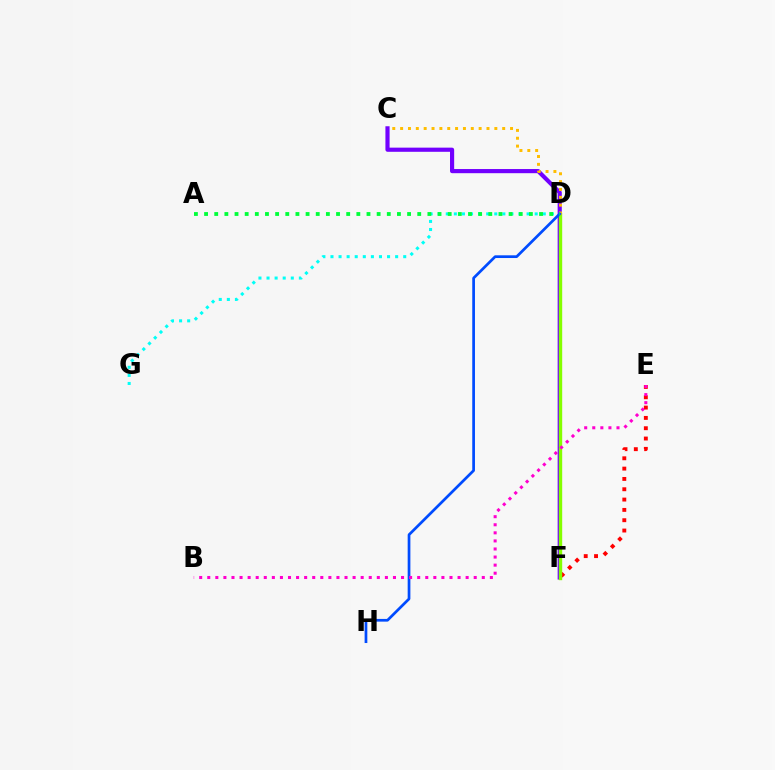{('E', 'F'): [{'color': '#ff0000', 'line_style': 'dotted', 'thickness': 2.8}], ('C', 'F'): [{'color': '#7200ff', 'line_style': 'solid', 'thickness': 2.99}], ('D', 'G'): [{'color': '#00fff6', 'line_style': 'dotted', 'thickness': 2.2}], ('D', 'F'): [{'color': '#84ff00', 'line_style': 'solid', 'thickness': 2.43}], ('C', 'D'): [{'color': '#ffbd00', 'line_style': 'dotted', 'thickness': 2.13}], ('D', 'H'): [{'color': '#004bff', 'line_style': 'solid', 'thickness': 1.95}], ('A', 'D'): [{'color': '#00ff39', 'line_style': 'dotted', 'thickness': 2.76}], ('B', 'E'): [{'color': '#ff00cf', 'line_style': 'dotted', 'thickness': 2.19}]}